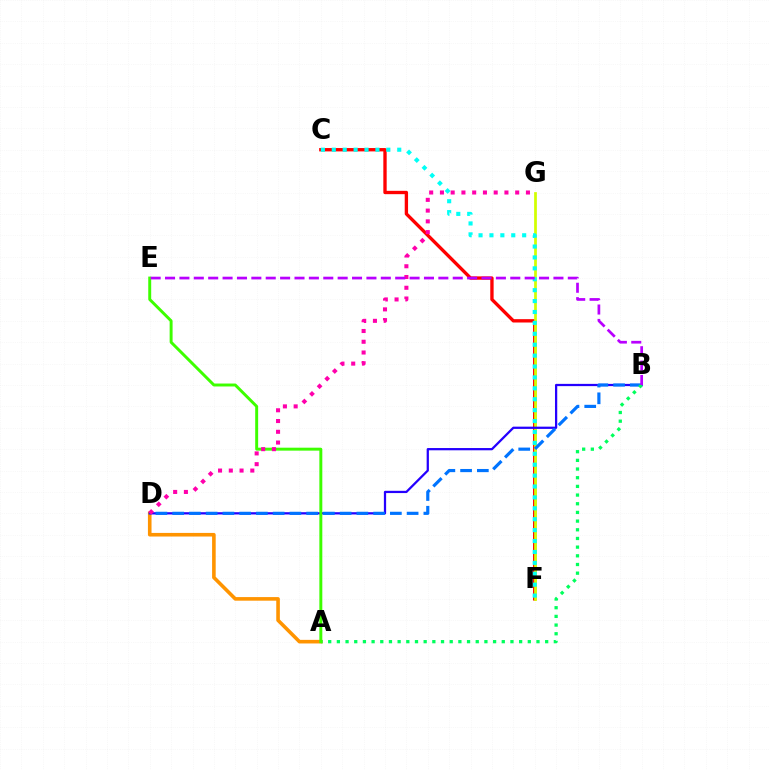{('C', 'F'): [{'color': '#ff0000', 'line_style': 'solid', 'thickness': 2.41}, {'color': '#00fff6', 'line_style': 'dotted', 'thickness': 2.96}], ('A', 'D'): [{'color': '#ff9400', 'line_style': 'solid', 'thickness': 2.59}], ('F', 'G'): [{'color': '#d1ff00', 'line_style': 'solid', 'thickness': 1.97}], ('B', 'D'): [{'color': '#2500ff', 'line_style': 'solid', 'thickness': 1.62}, {'color': '#0074ff', 'line_style': 'dashed', 'thickness': 2.27}], ('A', 'B'): [{'color': '#00ff5c', 'line_style': 'dotted', 'thickness': 2.36}], ('A', 'E'): [{'color': '#3dff00', 'line_style': 'solid', 'thickness': 2.12}], ('D', 'G'): [{'color': '#ff00ac', 'line_style': 'dotted', 'thickness': 2.92}], ('B', 'E'): [{'color': '#b900ff', 'line_style': 'dashed', 'thickness': 1.95}]}